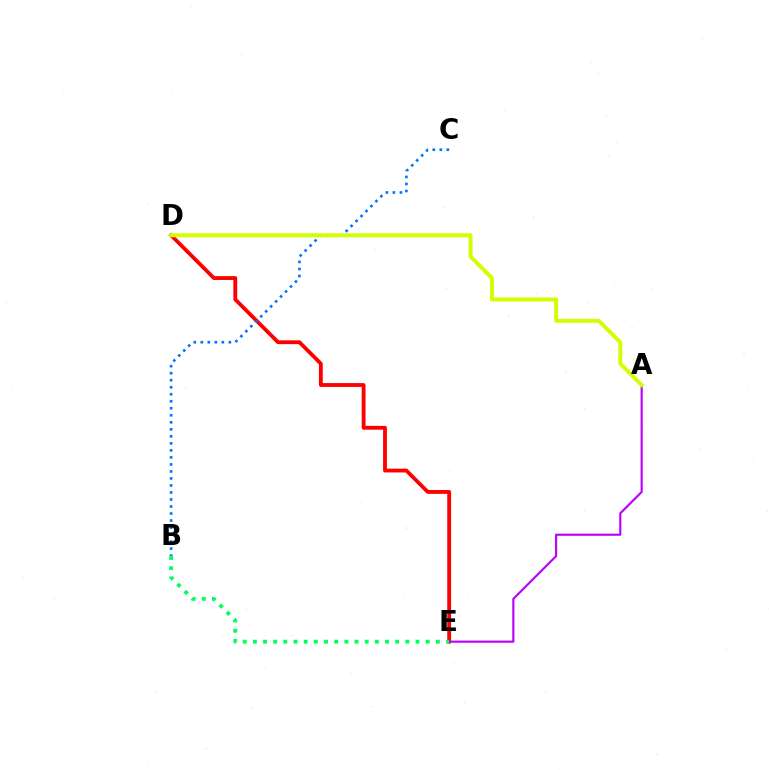{('D', 'E'): [{'color': '#ff0000', 'line_style': 'solid', 'thickness': 2.76}], ('B', 'C'): [{'color': '#0074ff', 'line_style': 'dotted', 'thickness': 1.91}], ('A', 'E'): [{'color': '#b900ff', 'line_style': 'solid', 'thickness': 1.54}], ('A', 'D'): [{'color': '#d1ff00', 'line_style': 'solid', 'thickness': 2.83}], ('B', 'E'): [{'color': '#00ff5c', 'line_style': 'dotted', 'thickness': 2.76}]}